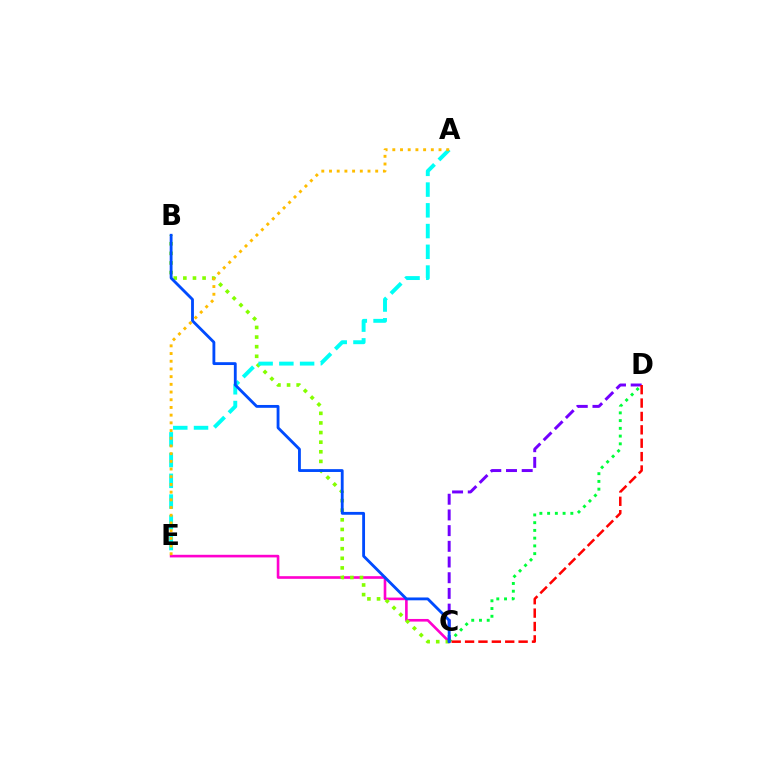{('C', 'E'): [{'color': '#ff00cf', 'line_style': 'solid', 'thickness': 1.89}], ('B', 'C'): [{'color': '#84ff00', 'line_style': 'dotted', 'thickness': 2.61}, {'color': '#004bff', 'line_style': 'solid', 'thickness': 2.04}], ('C', 'D'): [{'color': '#7200ff', 'line_style': 'dashed', 'thickness': 2.13}, {'color': '#00ff39', 'line_style': 'dotted', 'thickness': 2.1}, {'color': '#ff0000', 'line_style': 'dashed', 'thickness': 1.82}], ('A', 'E'): [{'color': '#00fff6', 'line_style': 'dashed', 'thickness': 2.82}, {'color': '#ffbd00', 'line_style': 'dotted', 'thickness': 2.09}]}